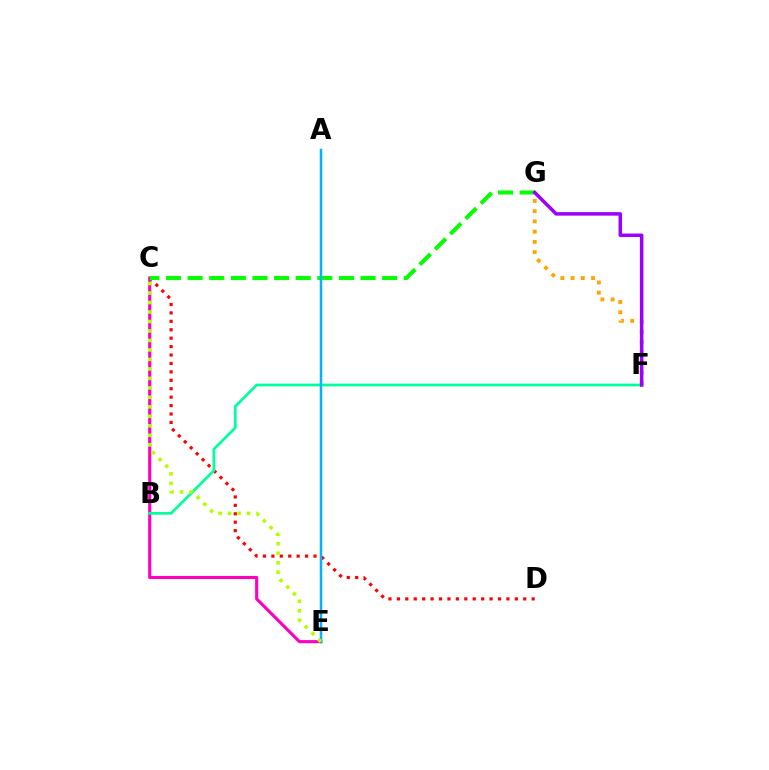{('A', 'E'): [{'color': '#0010ff', 'line_style': 'solid', 'thickness': 1.5}, {'color': '#00b5ff', 'line_style': 'solid', 'thickness': 1.73}], ('C', 'D'): [{'color': '#ff0000', 'line_style': 'dotted', 'thickness': 2.29}], ('C', 'E'): [{'color': '#ff00bd', 'line_style': 'solid', 'thickness': 2.24}, {'color': '#b3ff00', 'line_style': 'dotted', 'thickness': 2.58}], ('B', 'F'): [{'color': '#00ff9d', 'line_style': 'solid', 'thickness': 1.96}], ('F', 'G'): [{'color': '#ffa500', 'line_style': 'dotted', 'thickness': 2.78}, {'color': '#9b00ff', 'line_style': 'solid', 'thickness': 2.52}], ('C', 'G'): [{'color': '#08ff00', 'line_style': 'dashed', 'thickness': 2.94}]}